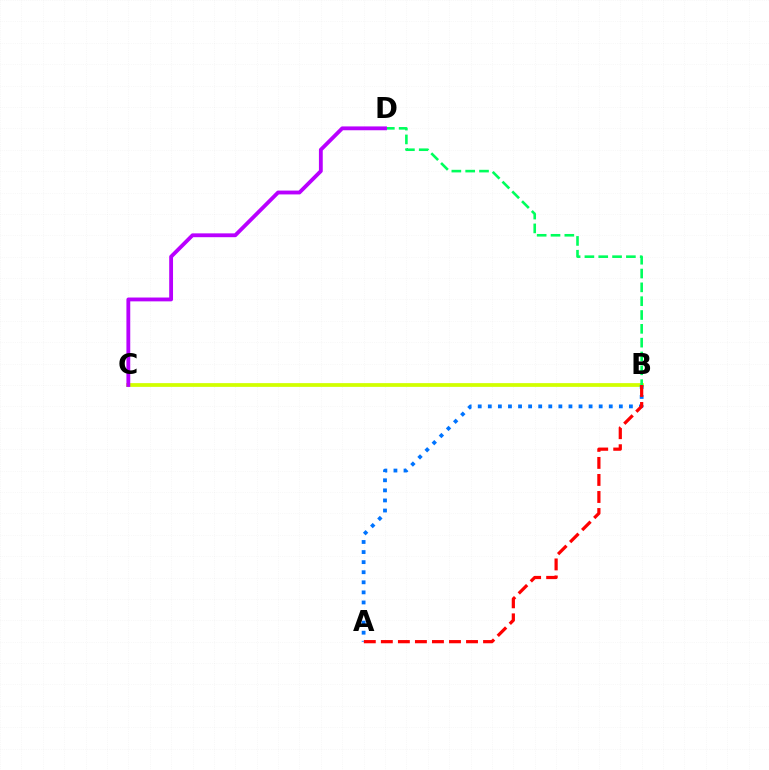{('B', 'C'): [{'color': '#d1ff00', 'line_style': 'solid', 'thickness': 2.69}], ('A', 'B'): [{'color': '#0074ff', 'line_style': 'dotted', 'thickness': 2.74}, {'color': '#ff0000', 'line_style': 'dashed', 'thickness': 2.31}], ('B', 'D'): [{'color': '#00ff5c', 'line_style': 'dashed', 'thickness': 1.88}], ('C', 'D'): [{'color': '#b900ff', 'line_style': 'solid', 'thickness': 2.76}]}